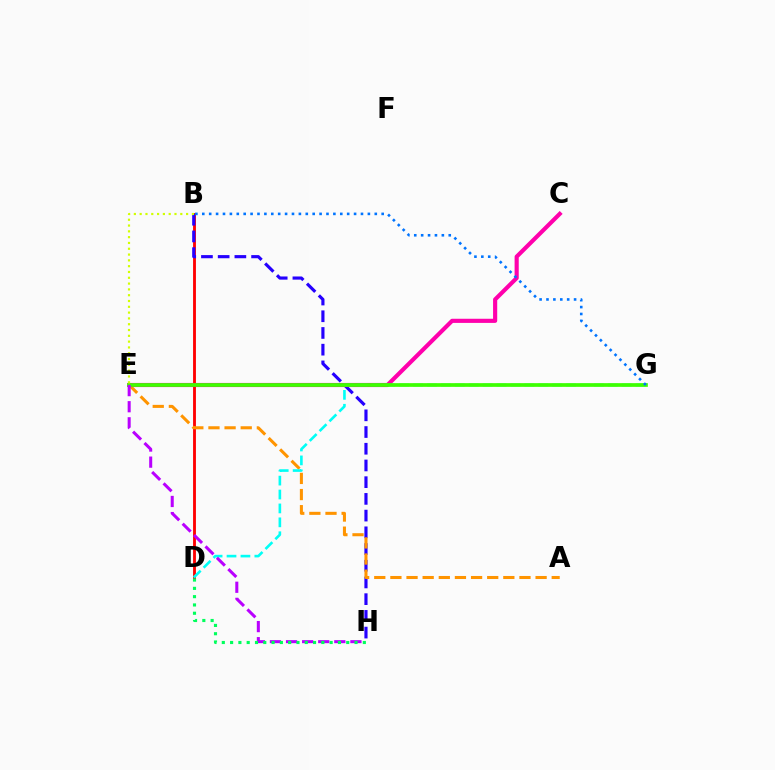{('B', 'D'): [{'color': '#ff0000', 'line_style': 'solid', 'thickness': 2.05}], ('B', 'H'): [{'color': '#2500ff', 'line_style': 'dashed', 'thickness': 2.27}], ('A', 'E'): [{'color': '#ff9400', 'line_style': 'dashed', 'thickness': 2.19}], ('C', 'E'): [{'color': '#ff00ac', 'line_style': 'solid', 'thickness': 2.98}], ('D', 'G'): [{'color': '#00fff6', 'line_style': 'dashed', 'thickness': 1.89}], ('E', 'G'): [{'color': '#3dff00', 'line_style': 'solid', 'thickness': 2.67}], ('B', 'G'): [{'color': '#0074ff', 'line_style': 'dotted', 'thickness': 1.87}], ('E', 'H'): [{'color': '#b900ff', 'line_style': 'dashed', 'thickness': 2.19}], ('D', 'H'): [{'color': '#00ff5c', 'line_style': 'dotted', 'thickness': 2.25}], ('B', 'E'): [{'color': '#d1ff00', 'line_style': 'dotted', 'thickness': 1.58}]}